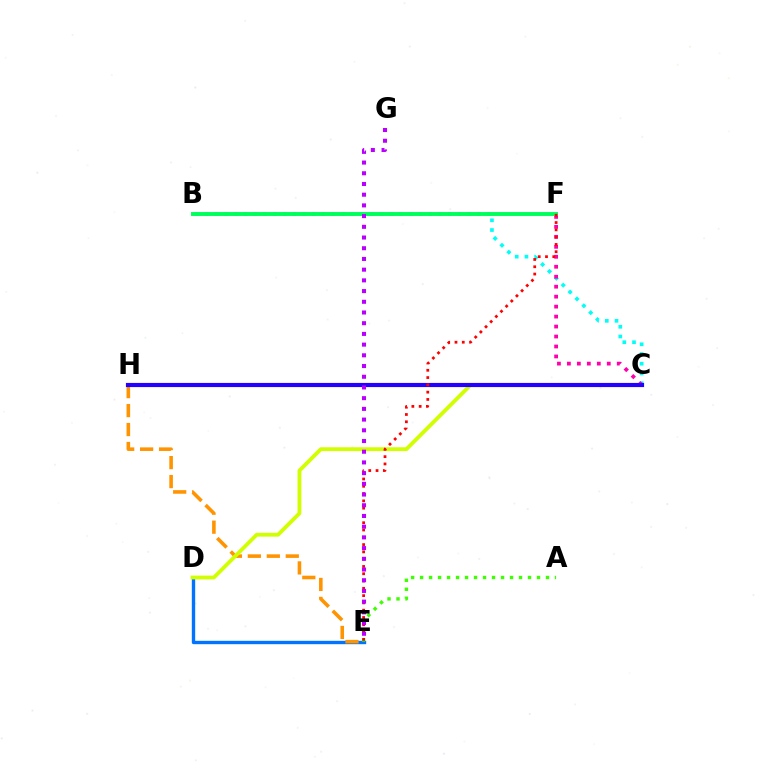{('D', 'E'): [{'color': '#0074ff', 'line_style': 'solid', 'thickness': 2.42}], ('E', 'H'): [{'color': '#ff9400', 'line_style': 'dashed', 'thickness': 2.58}], ('B', 'C'): [{'color': '#00fff6', 'line_style': 'dotted', 'thickness': 2.64}], ('C', 'F'): [{'color': '#ff00ac', 'line_style': 'dotted', 'thickness': 2.71}], ('A', 'E'): [{'color': '#3dff00', 'line_style': 'dotted', 'thickness': 2.44}], ('C', 'D'): [{'color': '#d1ff00', 'line_style': 'solid', 'thickness': 2.74}], ('C', 'H'): [{'color': '#2500ff', 'line_style': 'solid', 'thickness': 3.0}], ('B', 'F'): [{'color': '#00ff5c', 'line_style': 'solid', 'thickness': 2.82}], ('E', 'F'): [{'color': '#ff0000', 'line_style': 'dotted', 'thickness': 1.98}], ('E', 'G'): [{'color': '#b900ff', 'line_style': 'dotted', 'thickness': 2.91}]}